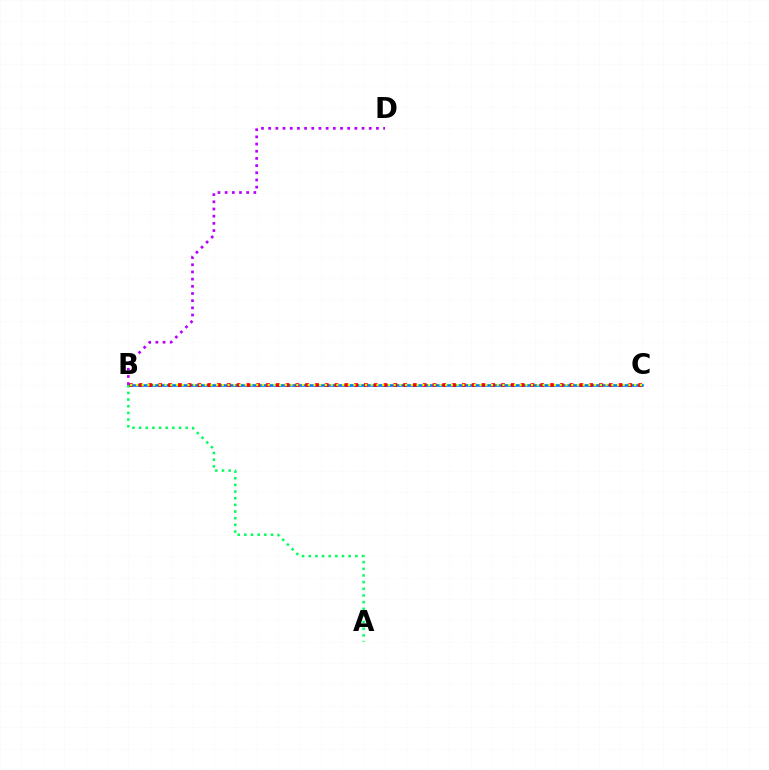{('B', 'C'): [{'color': '#0074ff', 'line_style': 'solid', 'thickness': 1.87}, {'color': '#ff0000', 'line_style': 'dotted', 'thickness': 2.66}, {'color': '#d1ff00', 'line_style': 'dotted', 'thickness': 1.56}], ('A', 'B'): [{'color': '#00ff5c', 'line_style': 'dotted', 'thickness': 1.81}], ('B', 'D'): [{'color': '#b900ff', 'line_style': 'dotted', 'thickness': 1.95}]}